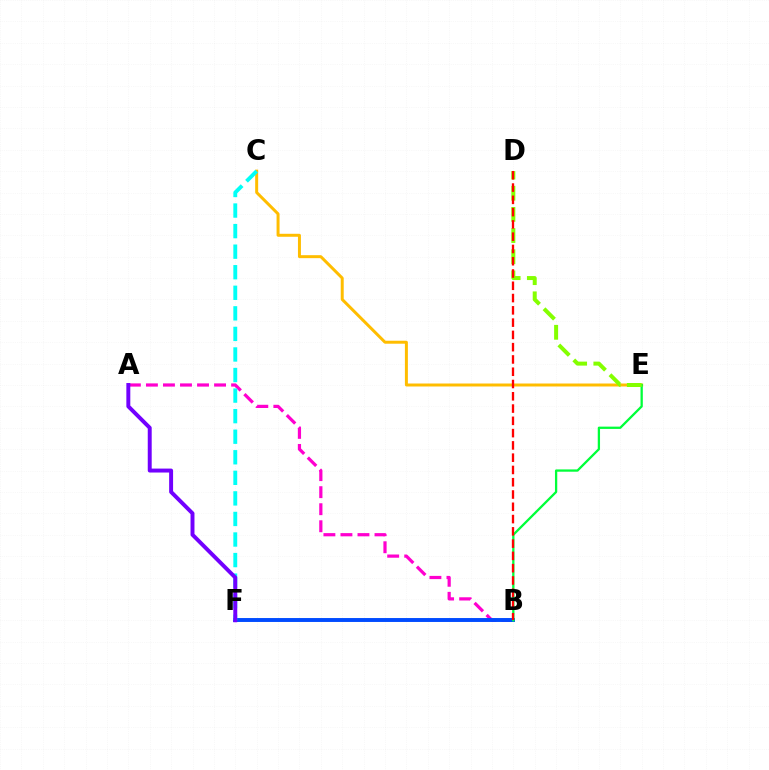{('A', 'B'): [{'color': '#ff00cf', 'line_style': 'dashed', 'thickness': 2.31}], ('B', 'F'): [{'color': '#004bff', 'line_style': 'solid', 'thickness': 2.82}], ('C', 'E'): [{'color': '#ffbd00', 'line_style': 'solid', 'thickness': 2.15}], ('C', 'F'): [{'color': '#00fff6', 'line_style': 'dashed', 'thickness': 2.79}], ('B', 'E'): [{'color': '#00ff39', 'line_style': 'solid', 'thickness': 1.65}], ('D', 'E'): [{'color': '#84ff00', 'line_style': 'dashed', 'thickness': 2.88}], ('A', 'F'): [{'color': '#7200ff', 'line_style': 'solid', 'thickness': 2.84}], ('B', 'D'): [{'color': '#ff0000', 'line_style': 'dashed', 'thickness': 1.67}]}